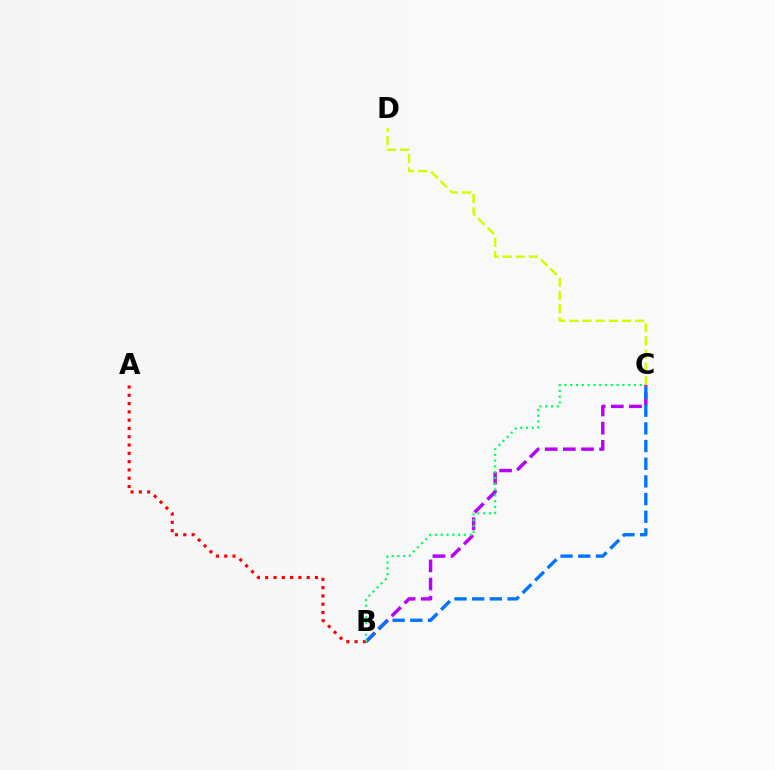{('B', 'C'): [{'color': '#b900ff', 'line_style': 'dashed', 'thickness': 2.47}, {'color': '#0074ff', 'line_style': 'dashed', 'thickness': 2.4}, {'color': '#00ff5c', 'line_style': 'dotted', 'thickness': 1.57}], ('A', 'B'): [{'color': '#ff0000', 'line_style': 'dotted', 'thickness': 2.25}], ('C', 'D'): [{'color': '#d1ff00', 'line_style': 'dashed', 'thickness': 1.79}]}